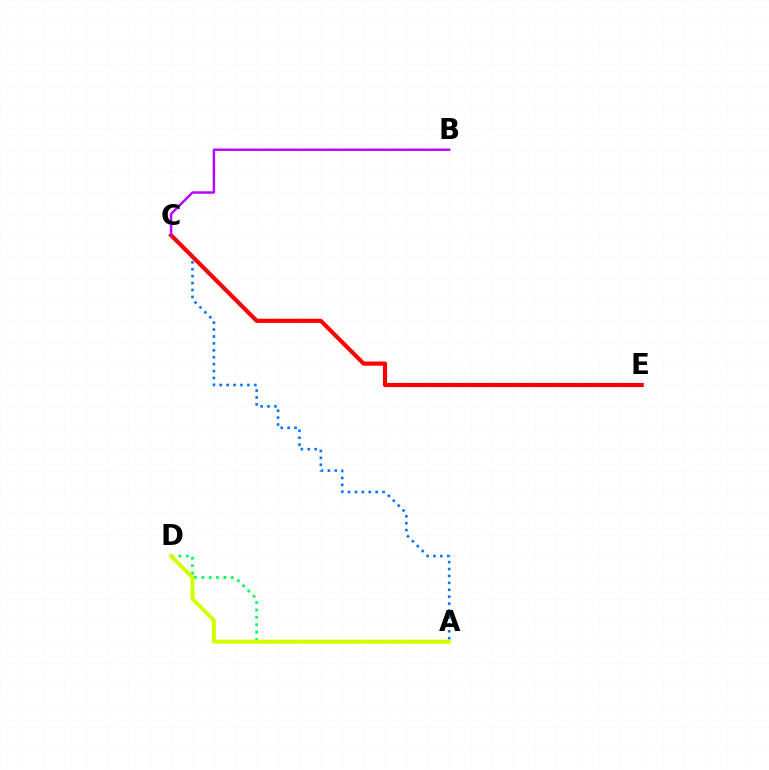{('A', 'C'): [{'color': '#0074ff', 'line_style': 'dotted', 'thickness': 1.88}], ('A', 'D'): [{'color': '#00ff5c', 'line_style': 'dotted', 'thickness': 2.01}, {'color': '#d1ff00', 'line_style': 'solid', 'thickness': 2.85}], ('C', 'E'): [{'color': '#ff0000', 'line_style': 'solid', 'thickness': 2.99}], ('B', 'C'): [{'color': '#b900ff', 'line_style': 'solid', 'thickness': 1.75}]}